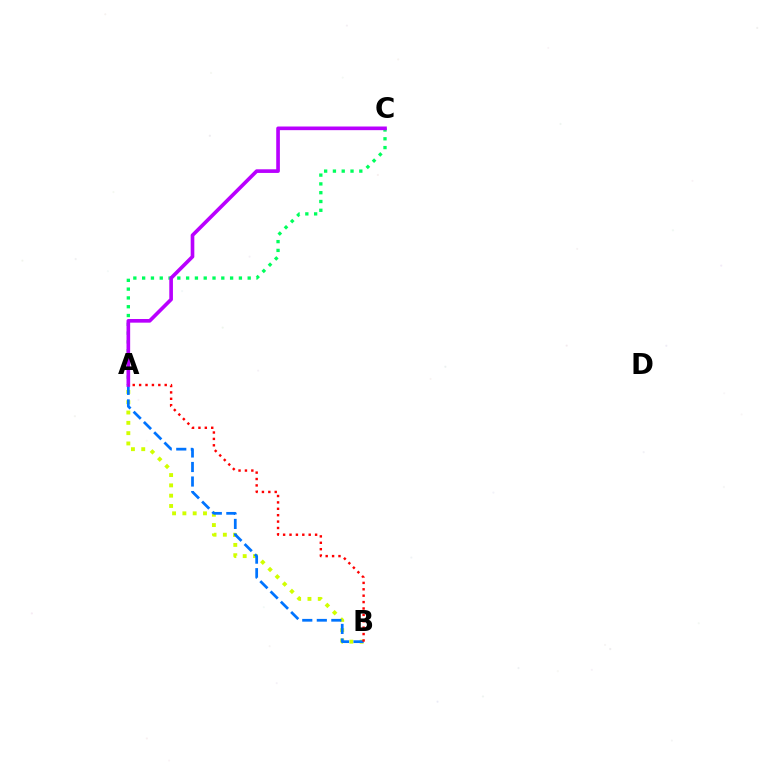{('A', 'C'): [{'color': '#00ff5c', 'line_style': 'dotted', 'thickness': 2.39}, {'color': '#b900ff', 'line_style': 'solid', 'thickness': 2.63}], ('A', 'B'): [{'color': '#d1ff00', 'line_style': 'dotted', 'thickness': 2.8}, {'color': '#0074ff', 'line_style': 'dashed', 'thickness': 1.97}, {'color': '#ff0000', 'line_style': 'dotted', 'thickness': 1.74}]}